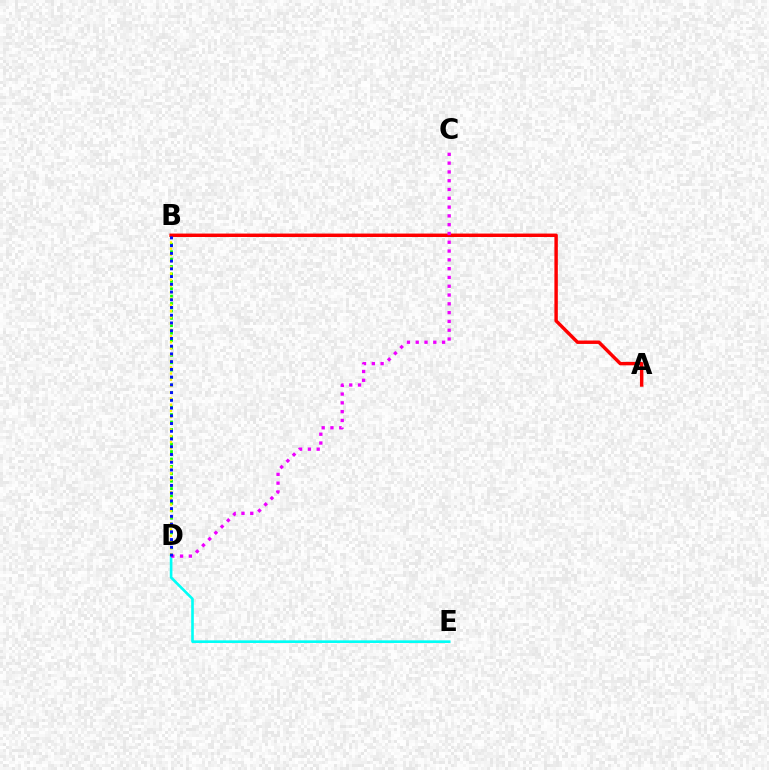{('B', 'D'): [{'color': '#08ff00', 'line_style': 'dotted', 'thickness': 2.01}, {'color': '#fcf500', 'line_style': 'dotted', 'thickness': 1.7}, {'color': '#0010ff', 'line_style': 'dotted', 'thickness': 2.1}], ('A', 'B'): [{'color': '#ff0000', 'line_style': 'solid', 'thickness': 2.47}], ('D', 'E'): [{'color': '#00fff6', 'line_style': 'solid', 'thickness': 1.9}], ('C', 'D'): [{'color': '#ee00ff', 'line_style': 'dotted', 'thickness': 2.39}]}